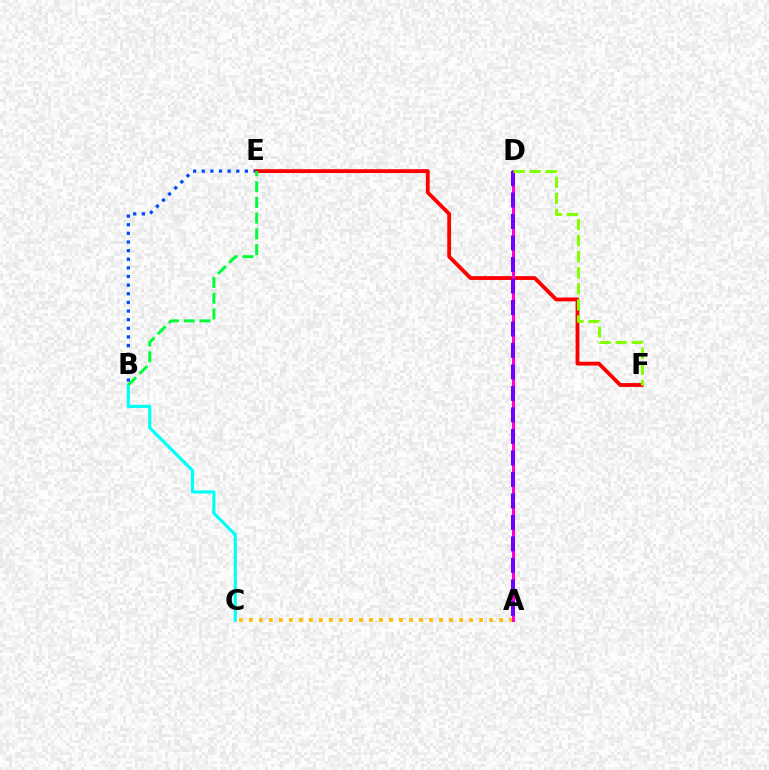{('B', 'E'): [{'color': '#004bff', 'line_style': 'dotted', 'thickness': 2.34}, {'color': '#00ff39', 'line_style': 'dashed', 'thickness': 2.14}], ('E', 'F'): [{'color': '#ff0000', 'line_style': 'solid', 'thickness': 2.75}], ('A', 'C'): [{'color': '#ffbd00', 'line_style': 'dotted', 'thickness': 2.72}], ('A', 'D'): [{'color': '#ff00cf', 'line_style': 'solid', 'thickness': 2.17}, {'color': '#7200ff', 'line_style': 'dashed', 'thickness': 2.92}], ('B', 'C'): [{'color': '#00fff6', 'line_style': 'solid', 'thickness': 2.27}], ('D', 'F'): [{'color': '#84ff00', 'line_style': 'dashed', 'thickness': 2.18}]}